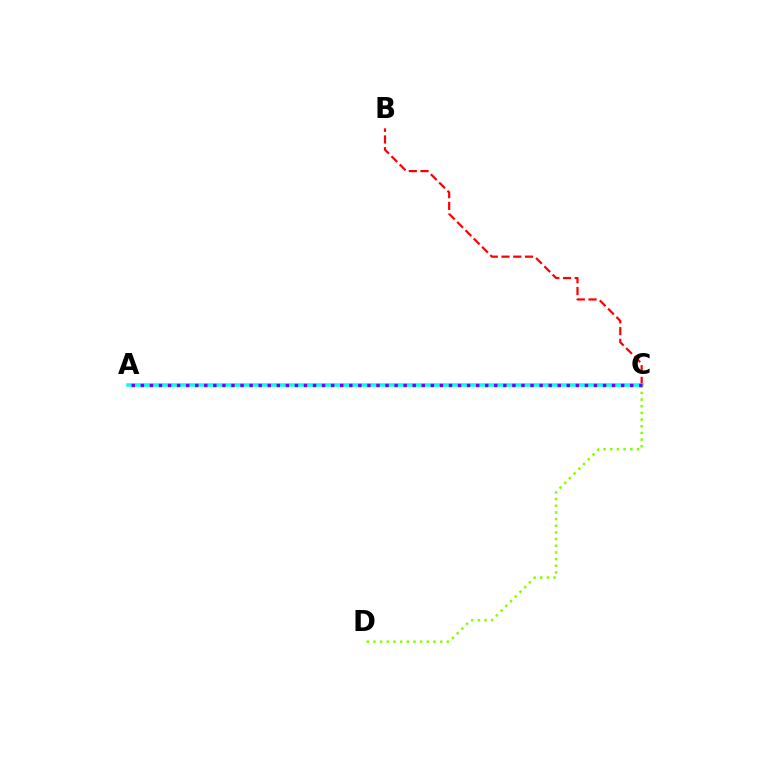{('B', 'C'): [{'color': '#ff0000', 'line_style': 'dashed', 'thickness': 1.59}], ('A', 'C'): [{'color': '#00fff6', 'line_style': 'solid', 'thickness': 2.52}, {'color': '#7200ff', 'line_style': 'dotted', 'thickness': 2.46}], ('C', 'D'): [{'color': '#84ff00', 'line_style': 'dotted', 'thickness': 1.81}]}